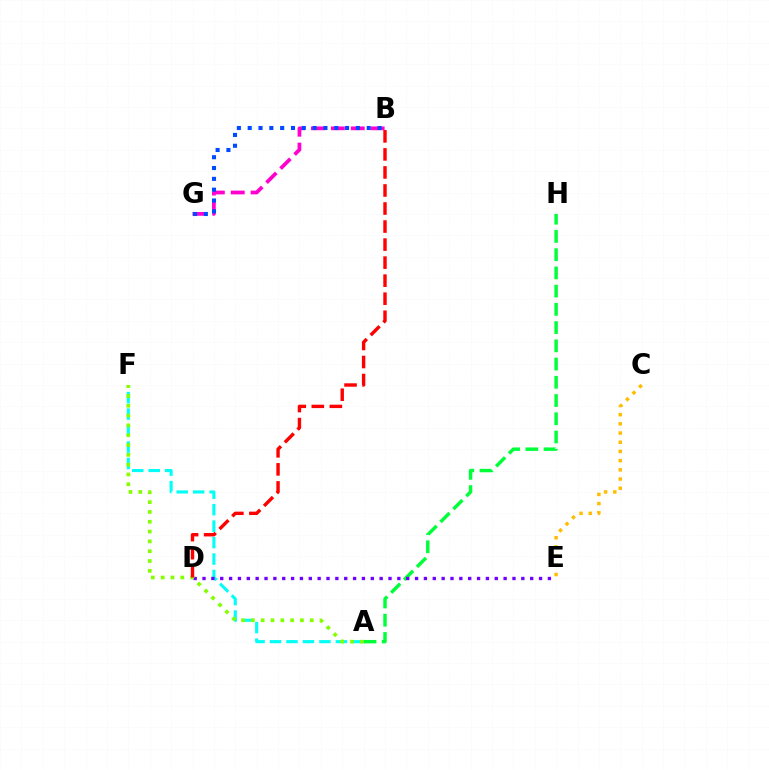{('B', 'G'): [{'color': '#ff00cf', 'line_style': 'dashed', 'thickness': 2.7}, {'color': '#004bff', 'line_style': 'dotted', 'thickness': 2.94}], ('A', 'F'): [{'color': '#00fff6', 'line_style': 'dashed', 'thickness': 2.24}, {'color': '#84ff00', 'line_style': 'dotted', 'thickness': 2.67}], ('C', 'E'): [{'color': '#ffbd00', 'line_style': 'dotted', 'thickness': 2.5}], ('A', 'H'): [{'color': '#00ff39', 'line_style': 'dashed', 'thickness': 2.48}], ('D', 'E'): [{'color': '#7200ff', 'line_style': 'dotted', 'thickness': 2.41}], ('B', 'D'): [{'color': '#ff0000', 'line_style': 'dashed', 'thickness': 2.45}]}